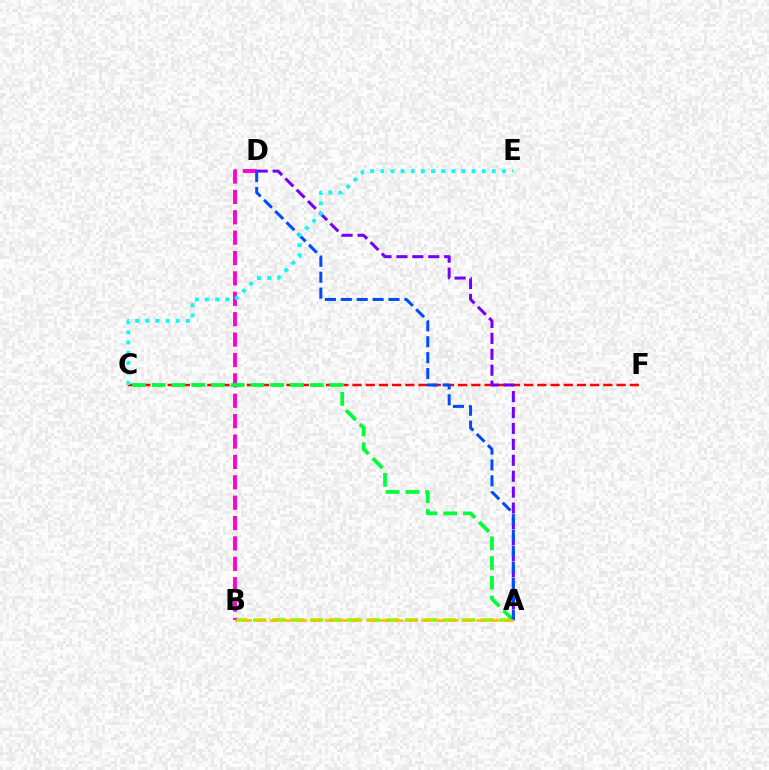{('A', 'B'): [{'color': '#84ff00', 'line_style': 'dashed', 'thickness': 2.58}, {'color': '#ffbd00', 'line_style': 'dashed', 'thickness': 1.87}], ('C', 'F'): [{'color': '#ff0000', 'line_style': 'dashed', 'thickness': 1.79}], ('B', 'D'): [{'color': '#ff00cf', 'line_style': 'dashed', 'thickness': 2.77}], ('A', 'C'): [{'color': '#00ff39', 'line_style': 'dashed', 'thickness': 2.68}], ('A', 'D'): [{'color': '#7200ff', 'line_style': 'dashed', 'thickness': 2.16}, {'color': '#004bff', 'line_style': 'dashed', 'thickness': 2.16}], ('C', 'E'): [{'color': '#00fff6', 'line_style': 'dotted', 'thickness': 2.76}]}